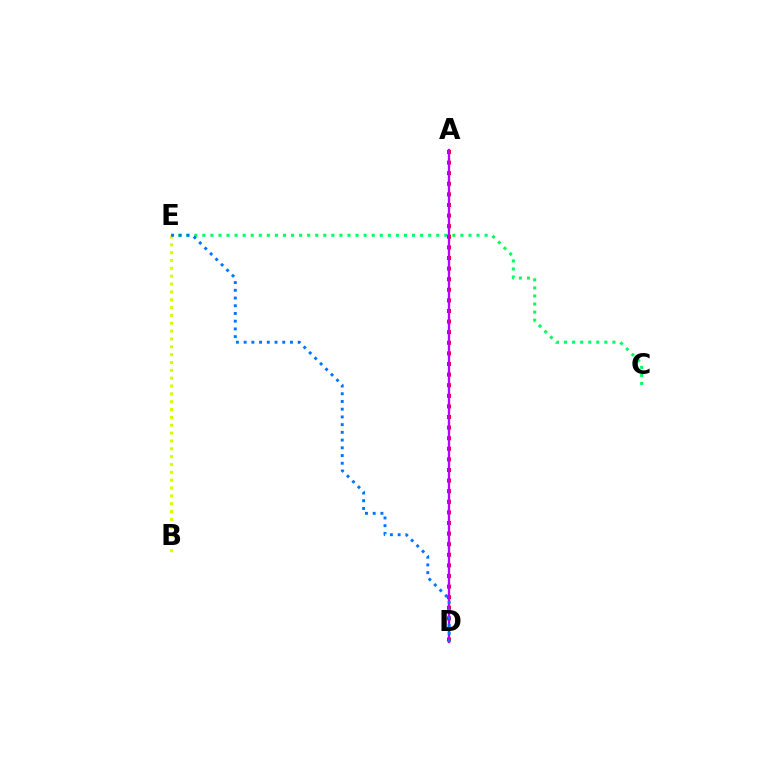{('C', 'E'): [{'color': '#00ff5c', 'line_style': 'dotted', 'thickness': 2.19}], ('B', 'E'): [{'color': '#d1ff00', 'line_style': 'dotted', 'thickness': 2.13}], ('A', 'D'): [{'color': '#ff0000', 'line_style': 'dotted', 'thickness': 2.88}, {'color': '#b900ff', 'line_style': 'solid', 'thickness': 1.69}], ('D', 'E'): [{'color': '#0074ff', 'line_style': 'dotted', 'thickness': 2.1}]}